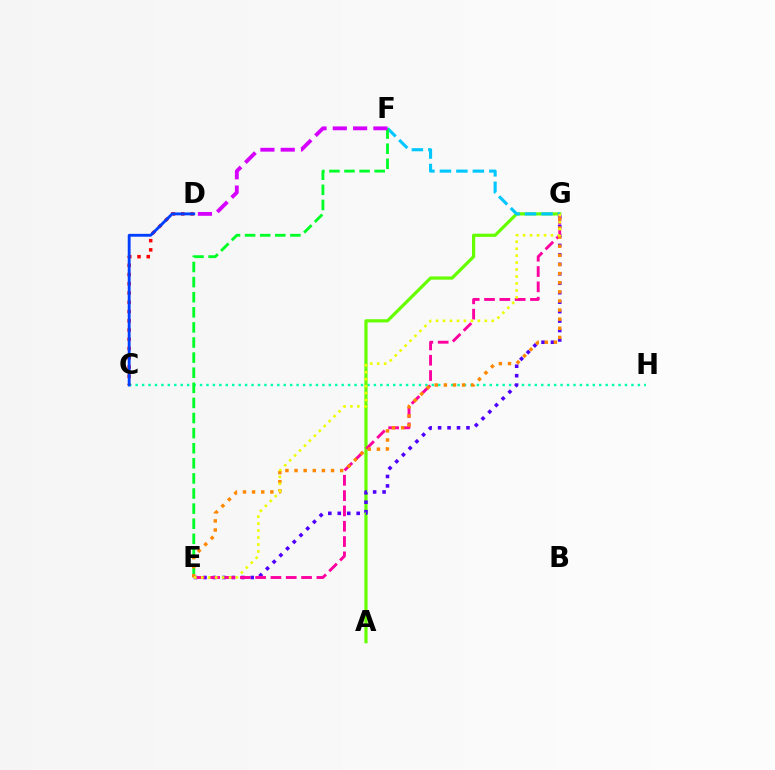{('C', 'H'): [{'color': '#00ffaf', 'line_style': 'dotted', 'thickness': 1.75}], ('A', 'G'): [{'color': '#66ff00', 'line_style': 'solid', 'thickness': 2.31}], ('C', 'D'): [{'color': '#ff0000', 'line_style': 'dotted', 'thickness': 2.51}, {'color': '#003fff', 'line_style': 'solid', 'thickness': 2.06}], ('E', 'G'): [{'color': '#4f00ff', 'line_style': 'dotted', 'thickness': 2.57}, {'color': '#ff00a0', 'line_style': 'dashed', 'thickness': 2.08}, {'color': '#ff8800', 'line_style': 'dotted', 'thickness': 2.48}, {'color': '#eeff00', 'line_style': 'dotted', 'thickness': 1.89}], ('F', 'G'): [{'color': '#00c7ff', 'line_style': 'dashed', 'thickness': 2.24}], ('E', 'F'): [{'color': '#00ff27', 'line_style': 'dashed', 'thickness': 2.05}], ('D', 'F'): [{'color': '#d600ff', 'line_style': 'dashed', 'thickness': 2.76}]}